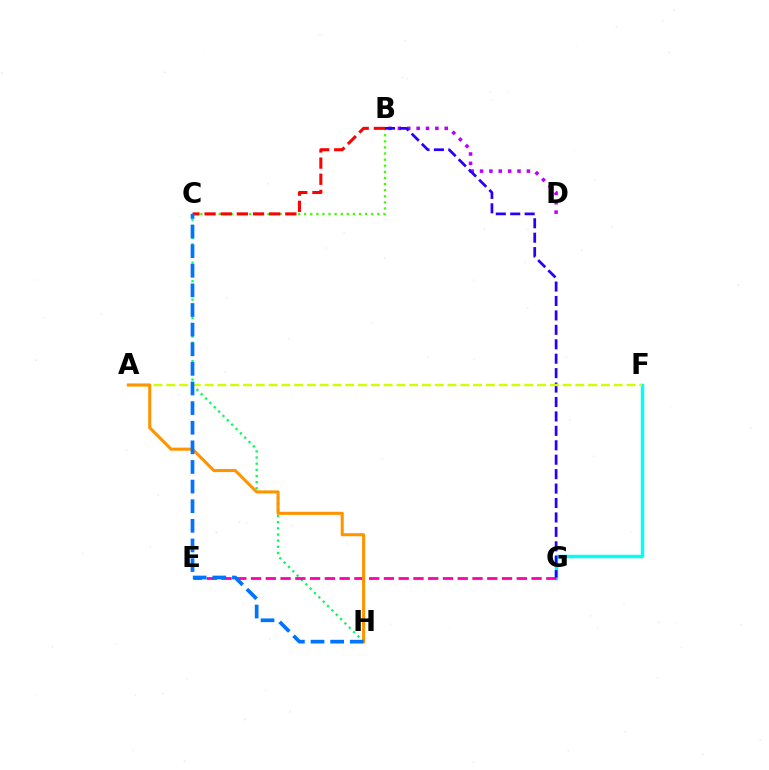{('B', 'D'): [{'color': '#b900ff', 'line_style': 'dotted', 'thickness': 2.54}], ('C', 'H'): [{'color': '#00ff5c', 'line_style': 'dotted', 'thickness': 1.67}, {'color': '#0074ff', 'line_style': 'dashed', 'thickness': 2.67}], ('F', 'G'): [{'color': '#00fff6', 'line_style': 'solid', 'thickness': 2.48}], ('E', 'G'): [{'color': '#ff00ac', 'line_style': 'dashed', 'thickness': 2.01}], ('B', 'C'): [{'color': '#3dff00', 'line_style': 'dotted', 'thickness': 1.66}, {'color': '#ff0000', 'line_style': 'dashed', 'thickness': 2.19}], ('B', 'G'): [{'color': '#2500ff', 'line_style': 'dashed', 'thickness': 1.96}], ('A', 'F'): [{'color': '#d1ff00', 'line_style': 'dashed', 'thickness': 1.74}], ('A', 'H'): [{'color': '#ff9400', 'line_style': 'solid', 'thickness': 2.21}]}